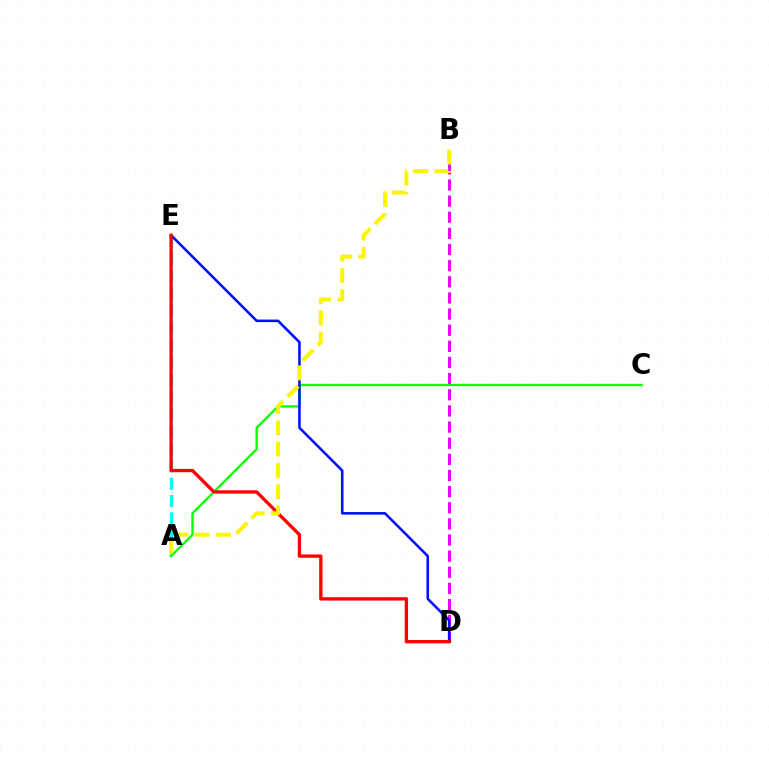{('B', 'D'): [{'color': '#ee00ff', 'line_style': 'dashed', 'thickness': 2.19}], ('A', 'E'): [{'color': '#00fff6', 'line_style': 'dashed', 'thickness': 2.35}], ('A', 'C'): [{'color': '#08ff00', 'line_style': 'solid', 'thickness': 1.68}], ('D', 'E'): [{'color': '#0010ff', 'line_style': 'solid', 'thickness': 1.85}, {'color': '#ff0000', 'line_style': 'solid', 'thickness': 2.39}], ('A', 'B'): [{'color': '#fcf500', 'line_style': 'dashed', 'thickness': 2.89}]}